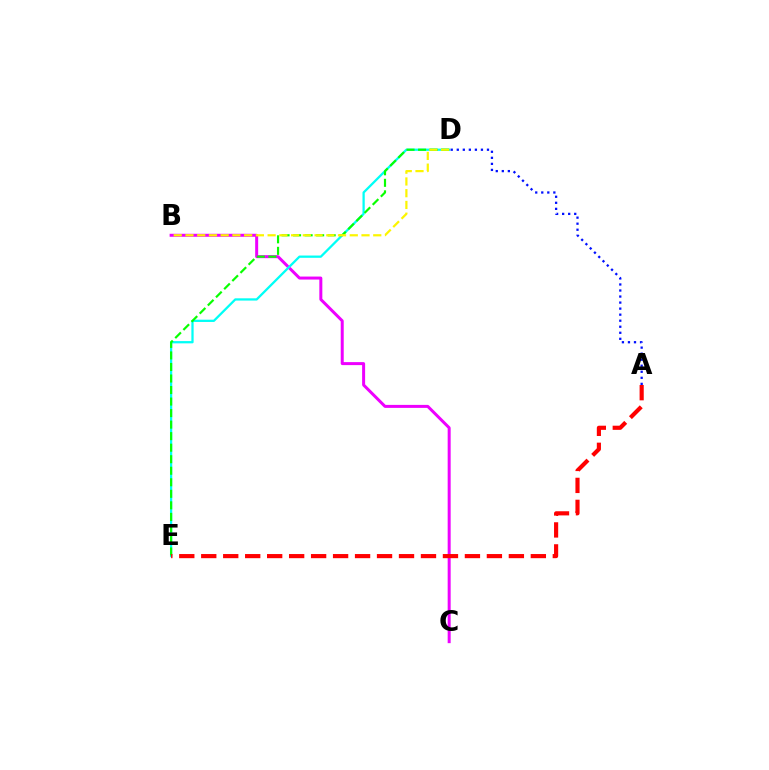{('B', 'C'): [{'color': '#ee00ff', 'line_style': 'solid', 'thickness': 2.16}], ('D', 'E'): [{'color': '#00fff6', 'line_style': 'solid', 'thickness': 1.63}, {'color': '#08ff00', 'line_style': 'dashed', 'thickness': 1.57}], ('A', 'E'): [{'color': '#ff0000', 'line_style': 'dashed', 'thickness': 2.98}], ('B', 'D'): [{'color': '#fcf500', 'line_style': 'dashed', 'thickness': 1.59}], ('A', 'D'): [{'color': '#0010ff', 'line_style': 'dotted', 'thickness': 1.64}]}